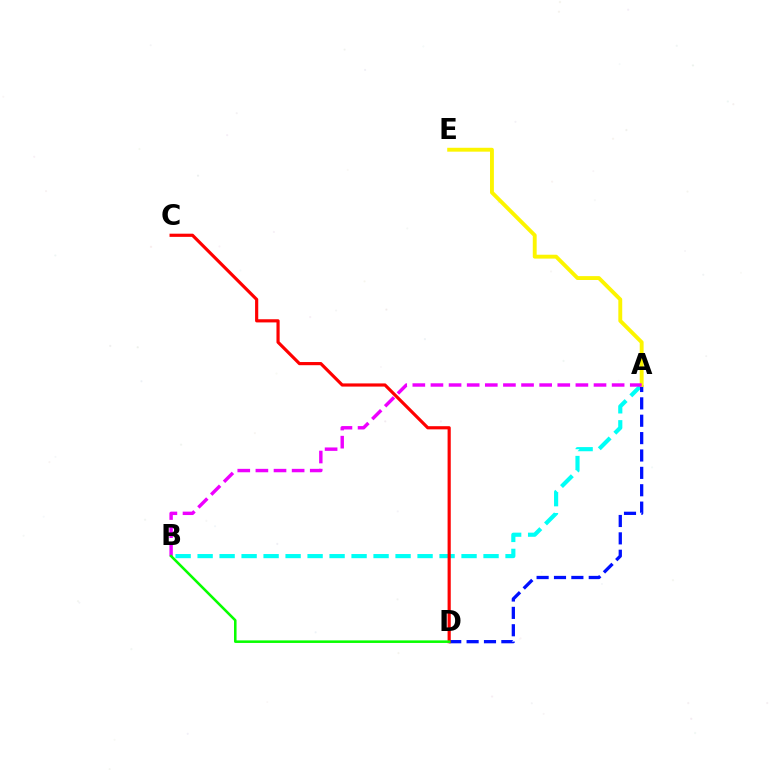{('A', 'B'): [{'color': '#00fff6', 'line_style': 'dashed', 'thickness': 2.99}, {'color': '#ee00ff', 'line_style': 'dashed', 'thickness': 2.46}], ('A', 'D'): [{'color': '#0010ff', 'line_style': 'dashed', 'thickness': 2.36}], ('C', 'D'): [{'color': '#ff0000', 'line_style': 'solid', 'thickness': 2.28}], ('A', 'E'): [{'color': '#fcf500', 'line_style': 'solid', 'thickness': 2.79}], ('B', 'D'): [{'color': '#08ff00', 'line_style': 'solid', 'thickness': 1.84}]}